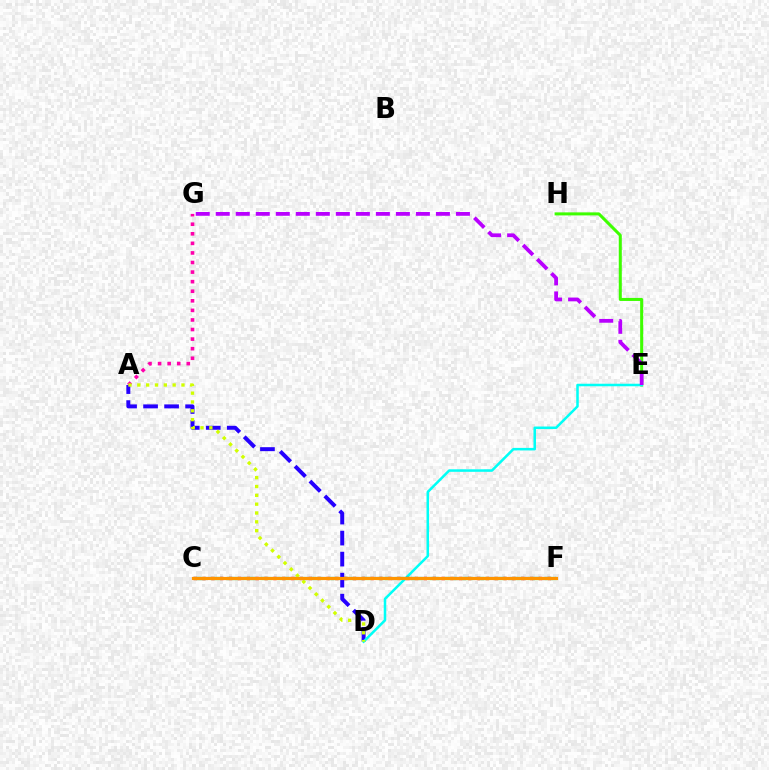{('A', 'D'): [{'color': '#2500ff', 'line_style': 'dashed', 'thickness': 2.86}, {'color': '#d1ff00', 'line_style': 'dotted', 'thickness': 2.4}], ('C', 'F'): [{'color': '#0074ff', 'line_style': 'dashed', 'thickness': 1.54}, {'color': '#00ff5c', 'line_style': 'dashed', 'thickness': 2.27}, {'color': '#ff0000', 'line_style': 'dotted', 'thickness': 2.41}, {'color': '#ff9400', 'line_style': 'solid', 'thickness': 2.27}], ('A', 'G'): [{'color': '#ff00ac', 'line_style': 'dotted', 'thickness': 2.6}], ('E', 'H'): [{'color': '#3dff00', 'line_style': 'solid', 'thickness': 2.18}], ('D', 'E'): [{'color': '#00fff6', 'line_style': 'solid', 'thickness': 1.82}], ('E', 'G'): [{'color': '#b900ff', 'line_style': 'dashed', 'thickness': 2.72}]}